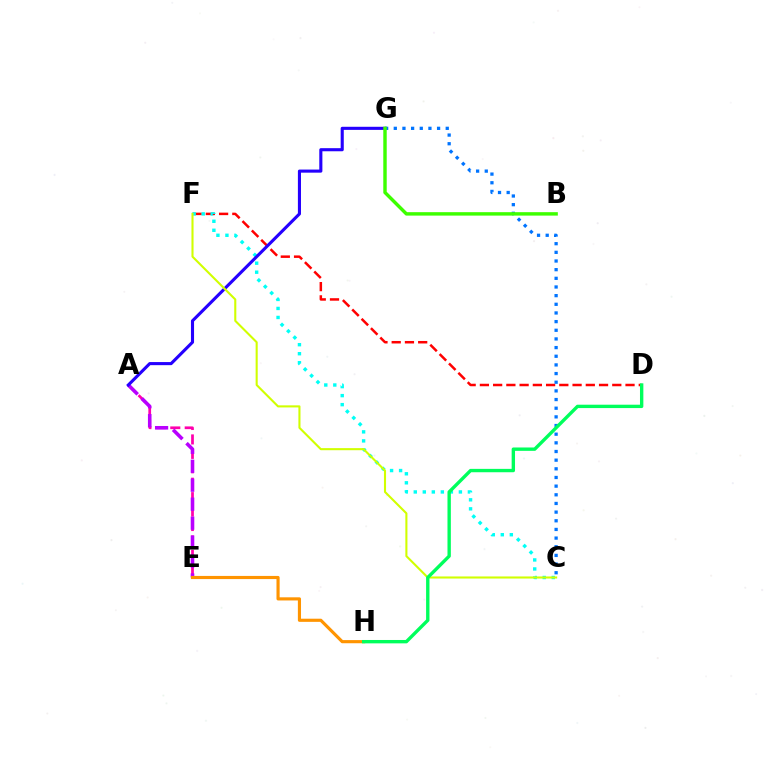{('A', 'E'): [{'color': '#ff00ac', 'line_style': 'dashed', 'thickness': 1.96}, {'color': '#b900ff', 'line_style': 'dashed', 'thickness': 2.58}], ('D', 'F'): [{'color': '#ff0000', 'line_style': 'dashed', 'thickness': 1.8}], ('C', 'F'): [{'color': '#00fff6', 'line_style': 'dotted', 'thickness': 2.45}, {'color': '#d1ff00', 'line_style': 'solid', 'thickness': 1.51}], ('E', 'H'): [{'color': '#ff9400', 'line_style': 'solid', 'thickness': 2.26}], ('A', 'G'): [{'color': '#2500ff', 'line_style': 'solid', 'thickness': 2.23}], ('C', 'G'): [{'color': '#0074ff', 'line_style': 'dotted', 'thickness': 2.35}], ('B', 'G'): [{'color': '#3dff00', 'line_style': 'solid', 'thickness': 2.47}], ('D', 'H'): [{'color': '#00ff5c', 'line_style': 'solid', 'thickness': 2.43}]}